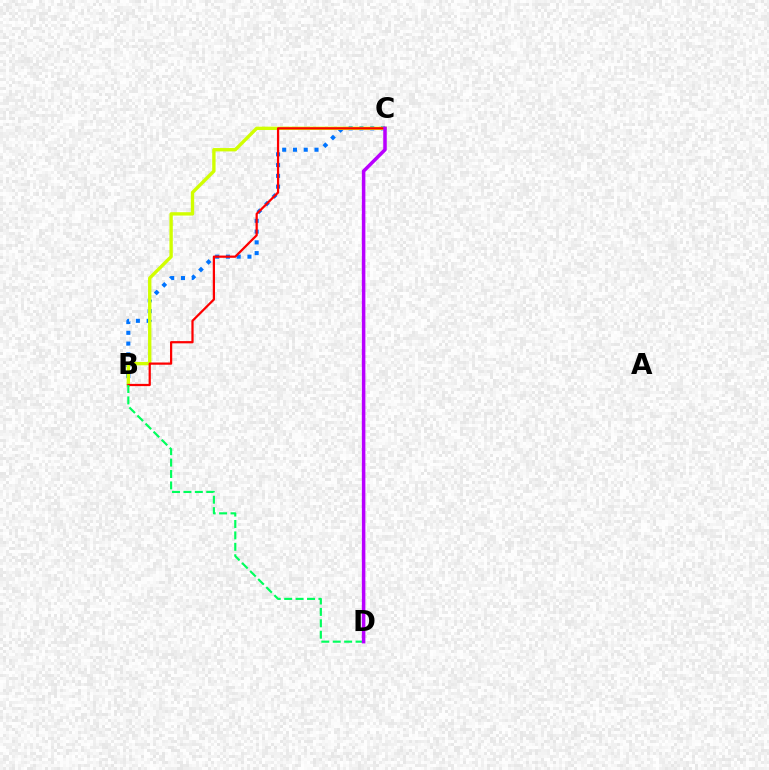{('B', 'C'): [{'color': '#0074ff', 'line_style': 'dotted', 'thickness': 2.92}, {'color': '#d1ff00', 'line_style': 'solid', 'thickness': 2.42}, {'color': '#ff0000', 'line_style': 'solid', 'thickness': 1.61}], ('B', 'D'): [{'color': '#00ff5c', 'line_style': 'dashed', 'thickness': 1.55}], ('C', 'D'): [{'color': '#b900ff', 'line_style': 'solid', 'thickness': 2.53}]}